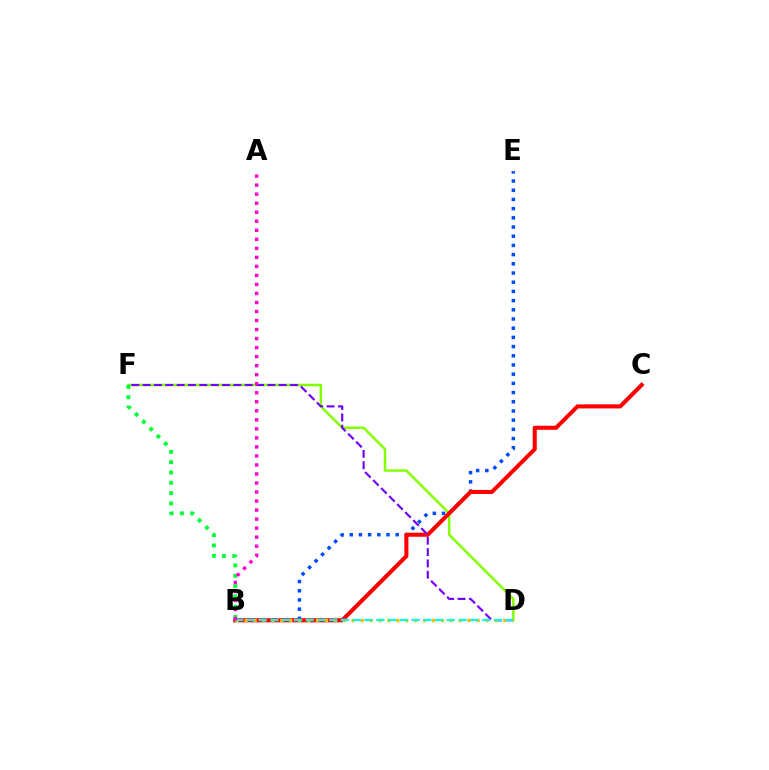{('D', 'F'): [{'color': '#84ff00', 'line_style': 'solid', 'thickness': 1.78}, {'color': '#7200ff', 'line_style': 'dashed', 'thickness': 1.54}], ('B', 'E'): [{'color': '#004bff', 'line_style': 'dotted', 'thickness': 2.5}], ('B', 'C'): [{'color': '#ff0000', 'line_style': 'solid', 'thickness': 2.93}], ('B', 'F'): [{'color': '#00ff39', 'line_style': 'dotted', 'thickness': 2.81}], ('B', 'D'): [{'color': '#ffbd00', 'line_style': 'dotted', 'thickness': 2.42}, {'color': '#00fff6', 'line_style': 'dashed', 'thickness': 1.6}], ('A', 'B'): [{'color': '#ff00cf', 'line_style': 'dotted', 'thickness': 2.45}]}